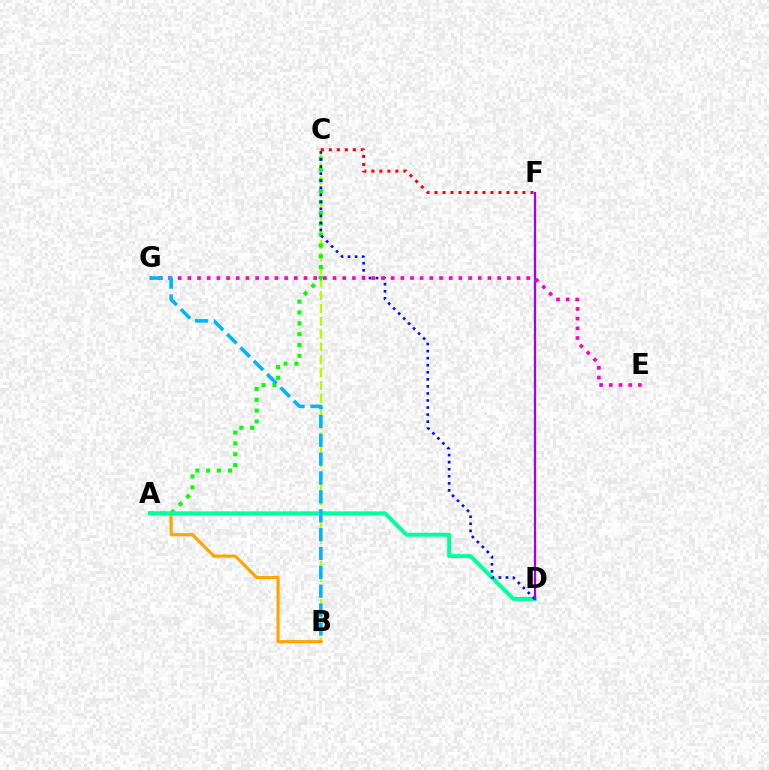{('B', 'C'): [{'color': '#b3ff00', 'line_style': 'dashed', 'thickness': 1.74}], ('A', 'C'): [{'color': '#08ff00', 'line_style': 'dotted', 'thickness': 2.94}], ('A', 'B'): [{'color': '#ffa500', 'line_style': 'solid', 'thickness': 2.27}], ('C', 'F'): [{'color': '#ff0000', 'line_style': 'dotted', 'thickness': 2.17}], ('A', 'D'): [{'color': '#00ff9d', 'line_style': 'solid', 'thickness': 2.86}], ('C', 'D'): [{'color': '#0010ff', 'line_style': 'dotted', 'thickness': 1.92}], ('D', 'F'): [{'color': '#9b00ff', 'line_style': 'solid', 'thickness': 1.61}], ('E', 'G'): [{'color': '#ff00bd', 'line_style': 'dotted', 'thickness': 2.63}], ('B', 'G'): [{'color': '#00b5ff', 'line_style': 'dashed', 'thickness': 2.56}]}